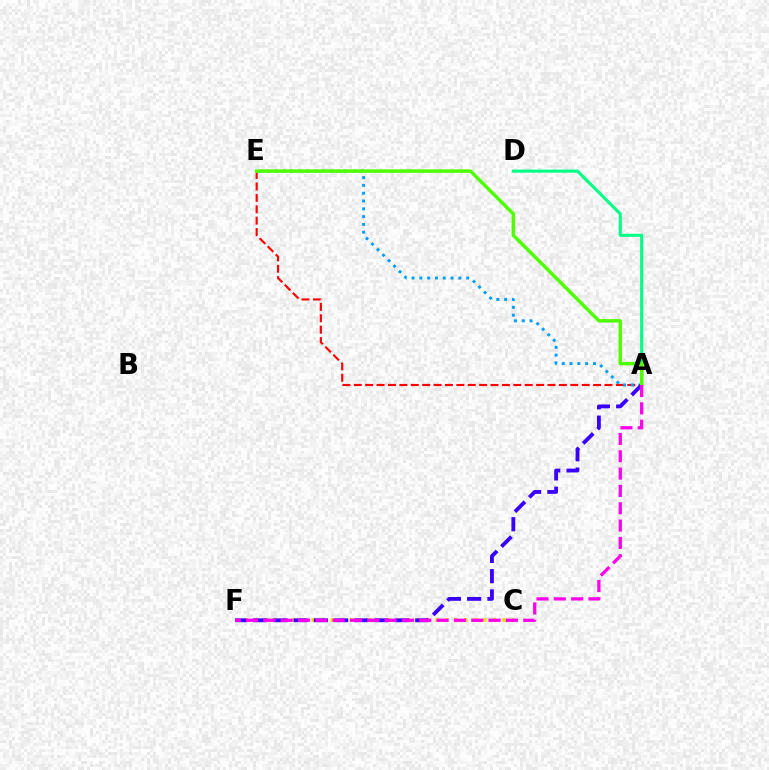{('C', 'F'): [{'color': '#ffd500', 'line_style': 'dotted', 'thickness': 2.59}], ('A', 'E'): [{'color': '#ff0000', 'line_style': 'dashed', 'thickness': 1.55}, {'color': '#009eff', 'line_style': 'dotted', 'thickness': 2.12}, {'color': '#4fff00', 'line_style': 'solid', 'thickness': 2.49}], ('A', 'F'): [{'color': '#3700ff', 'line_style': 'dashed', 'thickness': 2.75}, {'color': '#ff00ed', 'line_style': 'dashed', 'thickness': 2.35}], ('A', 'D'): [{'color': '#00ff86', 'line_style': 'solid', 'thickness': 2.2}]}